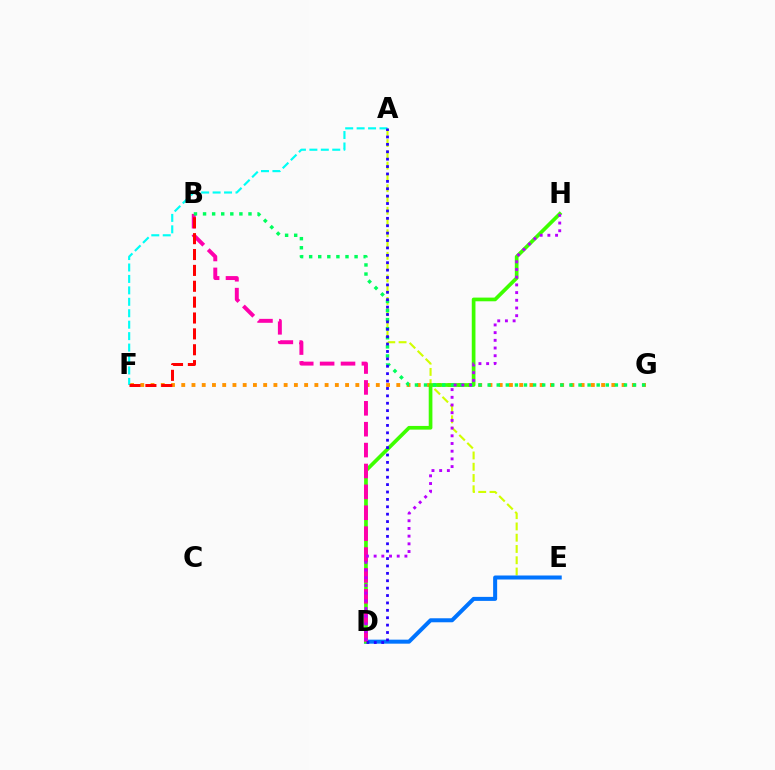{('A', 'E'): [{'color': '#d1ff00', 'line_style': 'dashed', 'thickness': 1.53}], ('D', 'E'): [{'color': '#0074ff', 'line_style': 'solid', 'thickness': 2.89}], ('F', 'G'): [{'color': '#ff9400', 'line_style': 'dotted', 'thickness': 2.78}], ('A', 'F'): [{'color': '#00fff6', 'line_style': 'dashed', 'thickness': 1.55}], ('D', 'H'): [{'color': '#3dff00', 'line_style': 'solid', 'thickness': 2.66}, {'color': '#b900ff', 'line_style': 'dotted', 'thickness': 2.09}], ('B', 'D'): [{'color': '#ff00ac', 'line_style': 'dashed', 'thickness': 2.84}], ('B', 'F'): [{'color': '#ff0000', 'line_style': 'dashed', 'thickness': 2.16}], ('B', 'G'): [{'color': '#00ff5c', 'line_style': 'dotted', 'thickness': 2.47}], ('A', 'D'): [{'color': '#2500ff', 'line_style': 'dotted', 'thickness': 2.01}]}